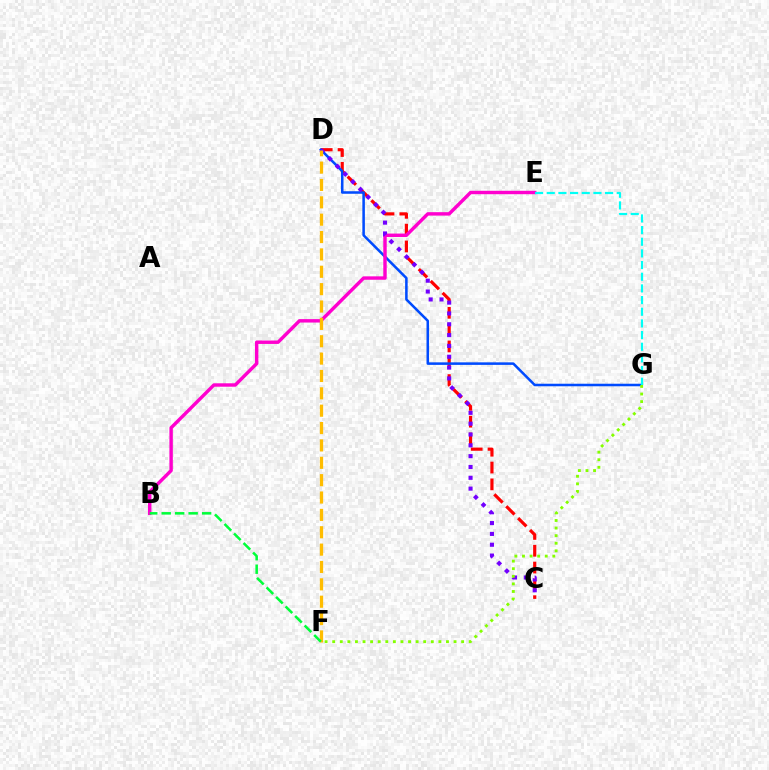{('C', 'D'): [{'color': '#ff0000', 'line_style': 'dashed', 'thickness': 2.28}, {'color': '#7200ff', 'line_style': 'dotted', 'thickness': 2.94}], ('D', 'G'): [{'color': '#004bff', 'line_style': 'solid', 'thickness': 1.83}], ('B', 'E'): [{'color': '#ff00cf', 'line_style': 'solid', 'thickness': 2.46}], ('D', 'F'): [{'color': '#ffbd00', 'line_style': 'dashed', 'thickness': 2.36}], ('E', 'G'): [{'color': '#00fff6', 'line_style': 'dashed', 'thickness': 1.58}], ('B', 'F'): [{'color': '#00ff39', 'line_style': 'dashed', 'thickness': 1.83}], ('F', 'G'): [{'color': '#84ff00', 'line_style': 'dotted', 'thickness': 2.06}]}